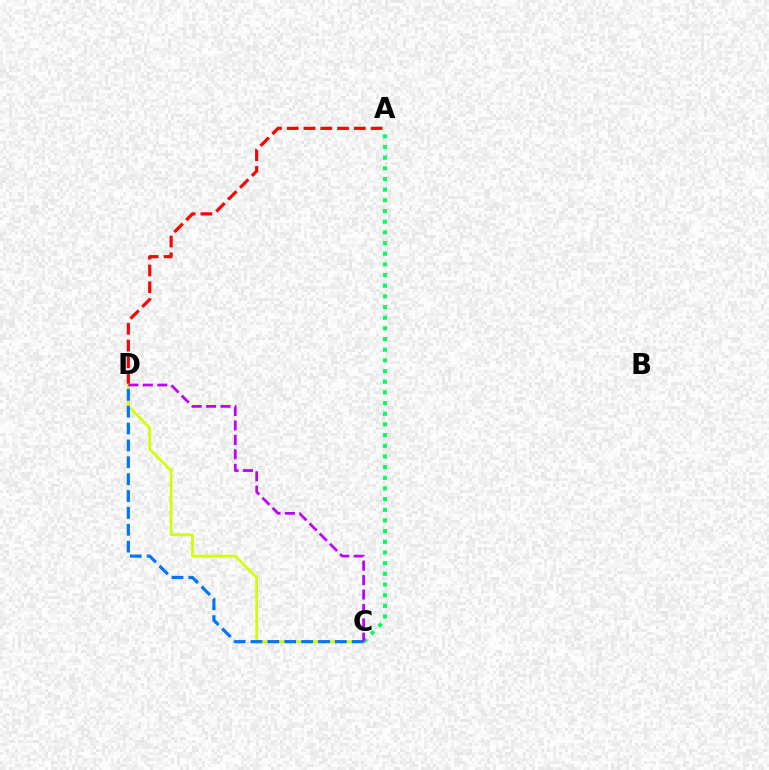{('A', 'D'): [{'color': '#ff0000', 'line_style': 'dashed', 'thickness': 2.28}], ('C', 'D'): [{'color': '#d1ff00', 'line_style': 'solid', 'thickness': 1.94}, {'color': '#0074ff', 'line_style': 'dashed', 'thickness': 2.29}, {'color': '#b900ff', 'line_style': 'dashed', 'thickness': 1.96}], ('A', 'C'): [{'color': '#00ff5c', 'line_style': 'dotted', 'thickness': 2.9}]}